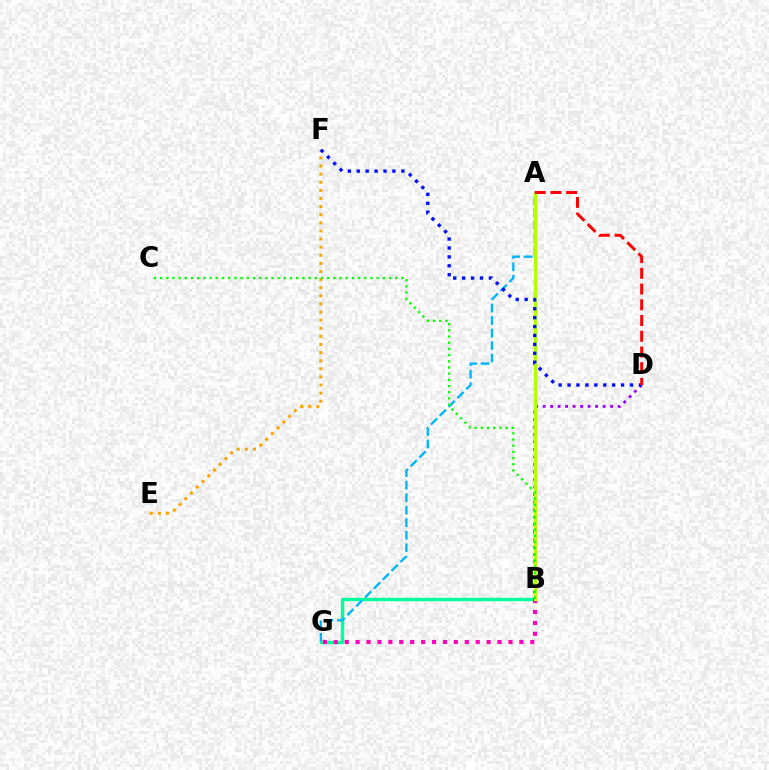{('B', 'G'): [{'color': '#00ff9d', 'line_style': 'solid', 'thickness': 2.44}, {'color': '#ff00bd', 'line_style': 'dotted', 'thickness': 2.97}], ('E', 'F'): [{'color': '#ffa500', 'line_style': 'dotted', 'thickness': 2.2}], ('A', 'G'): [{'color': '#00b5ff', 'line_style': 'dashed', 'thickness': 1.7}], ('B', 'D'): [{'color': '#9b00ff', 'line_style': 'dotted', 'thickness': 2.04}], ('A', 'B'): [{'color': '#b3ff00', 'line_style': 'solid', 'thickness': 2.3}], ('D', 'F'): [{'color': '#0010ff', 'line_style': 'dotted', 'thickness': 2.42}], ('A', 'D'): [{'color': '#ff0000', 'line_style': 'dashed', 'thickness': 2.14}], ('B', 'C'): [{'color': '#08ff00', 'line_style': 'dotted', 'thickness': 1.68}]}